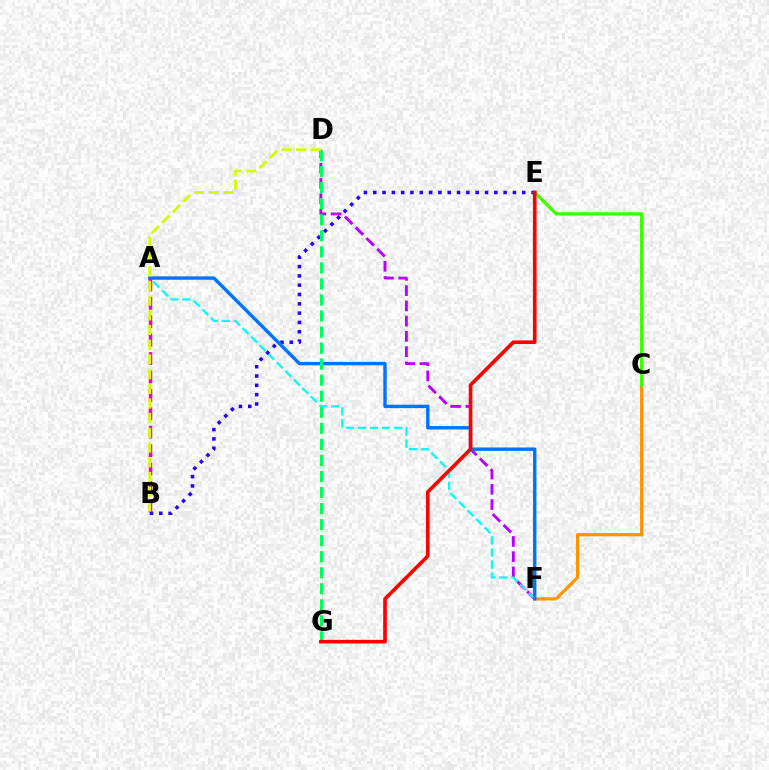{('C', 'F'): [{'color': '#ff9400', 'line_style': 'solid', 'thickness': 2.31}], ('D', 'F'): [{'color': '#b900ff', 'line_style': 'dashed', 'thickness': 2.07}], ('A', 'F'): [{'color': '#00fff6', 'line_style': 'dashed', 'thickness': 1.64}, {'color': '#0074ff', 'line_style': 'solid', 'thickness': 2.44}], ('B', 'E'): [{'color': '#2500ff', 'line_style': 'dotted', 'thickness': 2.53}], ('C', 'E'): [{'color': '#3dff00', 'line_style': 'solid', 'thickness': 2.35}], ('D', 'G'): [{'color': '#00ff5c', 'line_style': 'dashed', 'thickness': 2.18}], ('A', 'B'): [{'color': '#ff00ac', 'line_style': 'dashed', 'thickness': 2.5}], ('E', 'G'): [{'color': '#ff0000', 'line_style': 'solid', 'thickness': 2.62}], ('B', 'D'): [{'color': '#d1ff00', 'line_style': 'dashed', 'thickness': 2.0}]}